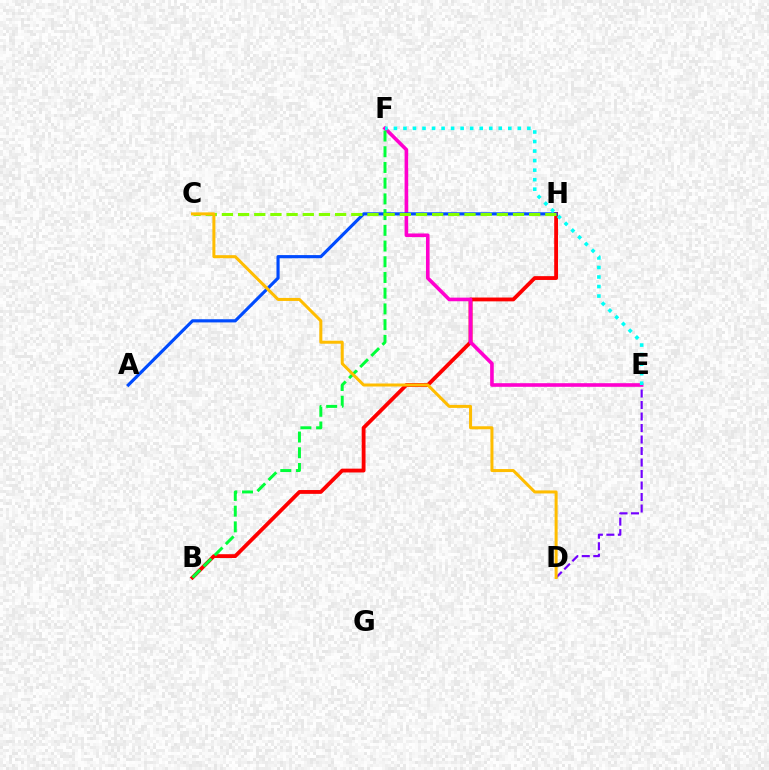{('D', 'E'): [{'color': '#7200ff', 'line_style': 'dashed', 'thickness': 1.56}], ('B', 'H'): [{'color': '#ff0000', 'line_style': 'solid', 'thickness': 2.75}], ('E', 'F'): [{'color': '#ff00cf', 'line_style': 'solid', 'thickness': 2.6}, {'color': '#00fff6', 'line_style': 'dotted', 'thickness': 2.59}], ('A', 'H'): [{'color': '#004bff', 'line_style': 'solid', 'thickness': 2.27}], ('B', 'F'): [{'color': '#00ff39', 'line_style': 'dashed', 'thickness': 2.14}], ('C', 'H'): [{'color': '#84ff00', 'line_style': 'dashed', 'thickness': 2.2}], ('C', 'D'): [{'color': '#ffbd00', 'line_style': 'solid', 'thickness': 2.17}]}